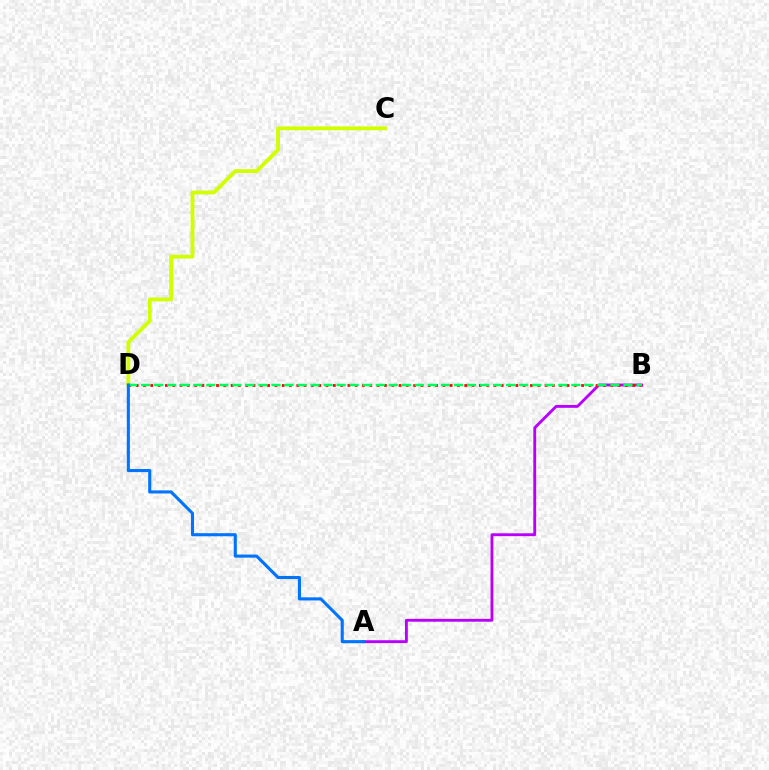{('C', 'D'): [{'color': '#d1ff00', 'line_style': 'solid', 'thickness': 2.76}], ('A', 'B'): [{'color': '#b900ff', 'line_style': 'solid', 'thickness': 2.05}], ('B', 'D'): [{'color': '#ff0000', 'line_style': 'dotted', 'thickness': 1.98}, {'color': '#00ff5c', 'line_style': 'dashed', 'thickness': 1.77}], ('A', 'D'): [{'color': '#0074ff', 'line_style': 'solid', 'thickness': 2.22}]}